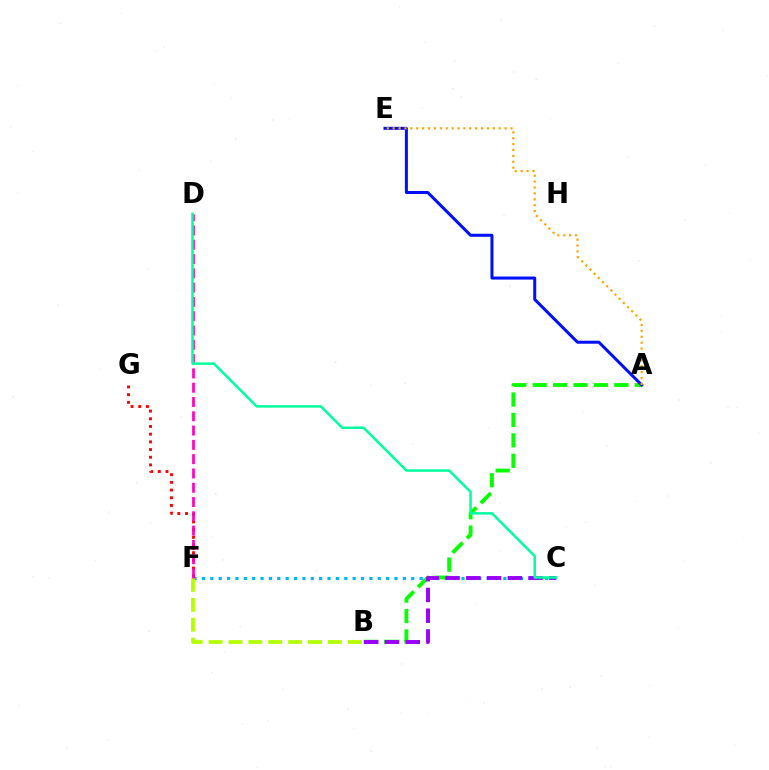{('C', 'F'): [{'color': '#00b5ff', 'line_style': 'dotted', 'thickness': 2.27}], ('F', 'G'): [{'color': '#ff0000', 'line_style': 'dotted', 'thickness': 2.09}], ('A', 'B'): [{'color': '#08ff00', 'line_style': 'dashed', 'thickness': 2.77}], ('B', 'F'): [{'color': '#b3ff00', 'line_style': 'dashed', 'thickness': 2.7}], ('B', 'C'): [{'color': '#9b00ff', 'line_style': 'dashed', 'thickness': 2.82}], ('A', 'E'): [{'color': '#0010ff', 'line_style': 'solid', 'thickness': 2.17}, {'color': '#ffa500', 'line_style': 'dotted', 'thickness': 1.6}], ('D', 'F'): [{'color': '#ff00bd', 'line_style': 'dashed', 'thickness': 1.94}], ('C', 'D'): [{'color': '#00ff9d', 'line_style': 'solid', 'thickness': 1.8}]}